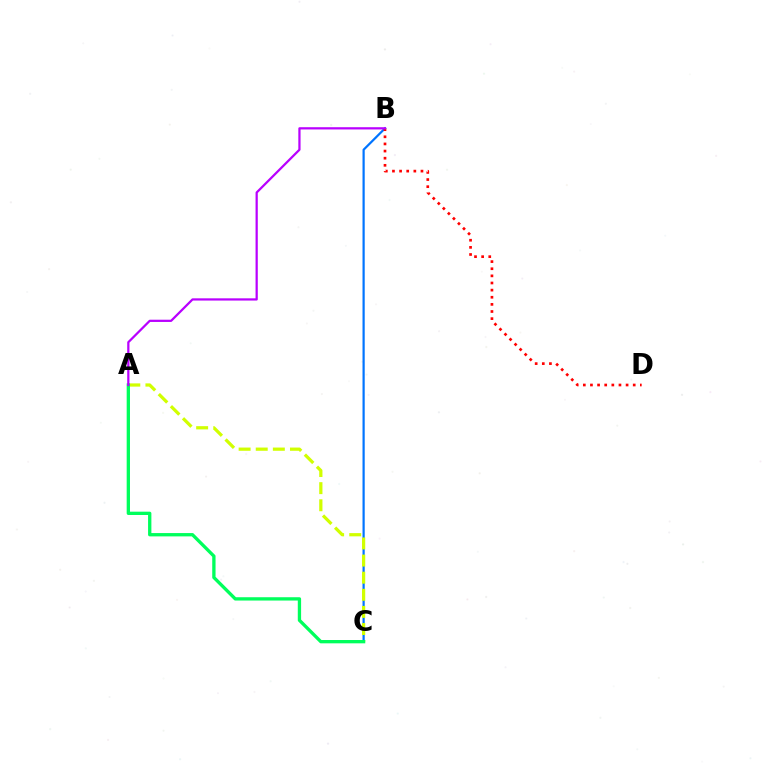{('B', 'C'): [{'color': '#0074ff', 'line_style': 'solid', 'thickness': 1.59}], ('A', 'C'): [{'color': '#d1ff00', 'line_style': 'dashed', 'thickness': 2.32}, {'color': '#00ff5c', 'line_style': 'solid', 'thickness': 2.39}], ('B', 'D'): [{'color': '#ff0000', 'line_style': 'dotted', 'thickness': 1.94}], ('A', 'B'): [{'color': '#b900ff', 'line_style': 'solid', 'thickness': 1.61}]}